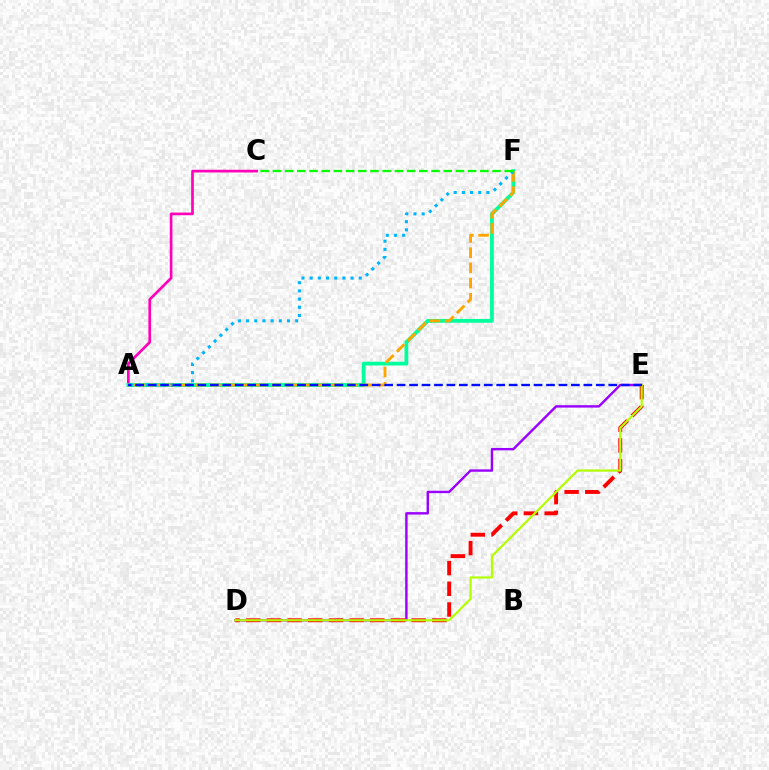{('D', 'E'): [{'color': '#9b00ff', 'line_style': 'solid', 'thickness': 1.73}, {'color': '#ff0000', 'line_style': 'dashed', 'thickness': 2.81}, {'color': '#b3ff00', 'line_style': 'solid', 'thickness': 1.58}], ('A', 'C'): [{'color': '#ff00bd', 'line_style': 'solid', 'thickness': 1.92}], ('A', 'F'): [{'color': '#00ff9d', 'line_style': 'solid', 'thickness': 2.74}, {'color': '#ffa500', 'line_style': 'dashed', 'thickness': 2.07}, {'color': '#00b5ff', 'line_style': 'dotted', 'thickness': 2.22}], ('C', 'F'): [{'color': '#08ff00', 'line_style': 'dashed', 'thickness': 1.66}], ('A', 'E'): [{'color': '#0010ff', 'line_style': 'dashed', 'thickness': 1.69}]}